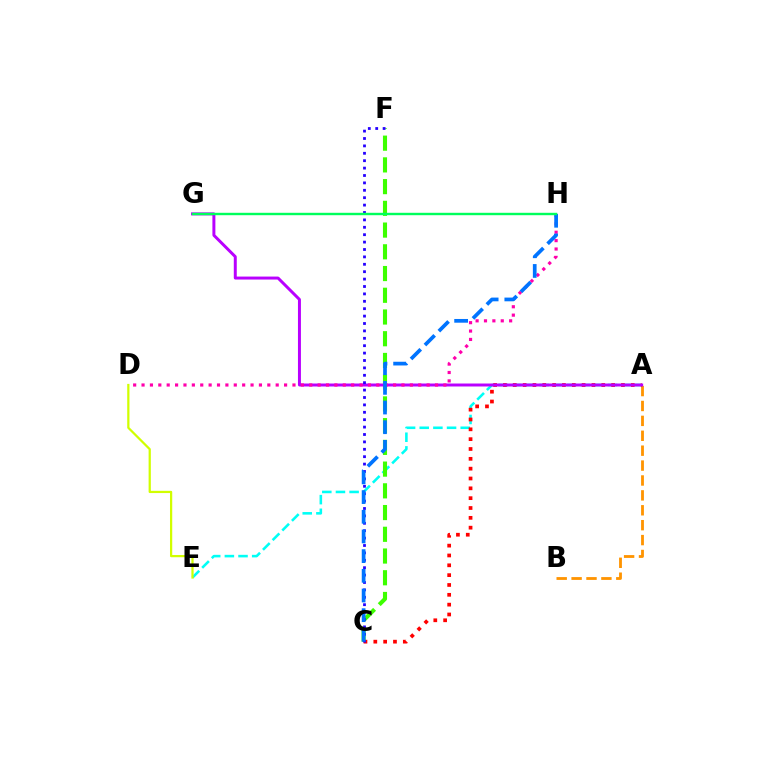{('A', 'B'): [{'color': '#ff9400', 'line_style': 'dashed', 'thickness': 2.02}], ('A', 'E'): [{'color': '#00fff6', 'line_style': 'dashed', 'thickness': 1.85}], ('D', 'E'): [{'color': '#d1ff00', 'line_style': 'solid', 'thickness': 1.61}], ('C', 'F'): [{'color': '#3dff00', 'line_style': 'dashed', 'thickness': 2.95}, {'color': '#2500ff', 'line_style': 'dotted', 'thickness': 2.01}], ('A', 'C'): [{'color': '#ff0000', 'line_style': 'dotted', 'thickness': 2.67}], ('A', 'G'): [{'color': '#b900ff', 'line_style': 'solid', 'thickness': 2.14}], ('D', 'H'): [{'color': '#ff00ac', 'line_style': 'dotted', 'thickness': 2.28}], ('C', 'H'): [{'color': '#0074ff', 'line_style': 'dashed', 'thickness': 2.67}], ('G', 'H'): [{'color': '#00ff5c', 'line_style': 'solid', 'thickness': 1.73}]}